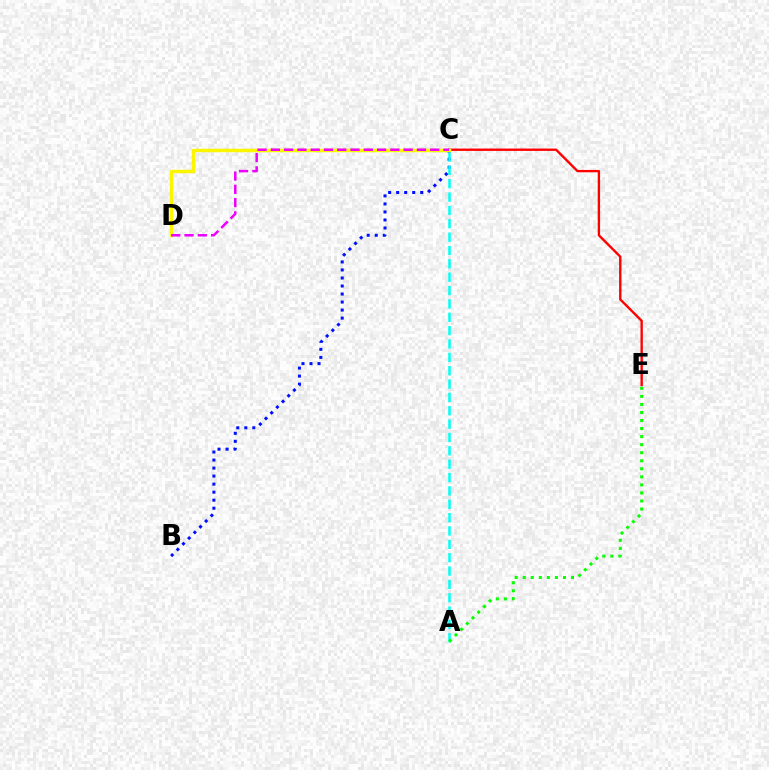{('B', 'C'): [{'color': '#0010ff', 'line_style': 'dotted', 'thickness': 2.18}], ('C', 'E'): [{'color': '#ff0000', 'line_style': 'solid', 'thickness': 1.7}], ('A', 'C'): [{'color': '#00fff6', 'line_style': 'dashed', 'thickness': 1.81}], ('A', 'E'): [{'color': '#08ff00', 'line_style': 'dotted', 'thickness': 2.19}], ('C', 'D'): [{'color': '#fcf500', 'line_style': 'solid', 'thickness': 2.49}, {'color': '#ee00ff', 'line_style': 'dashed', 'thickness': 1.8}]}